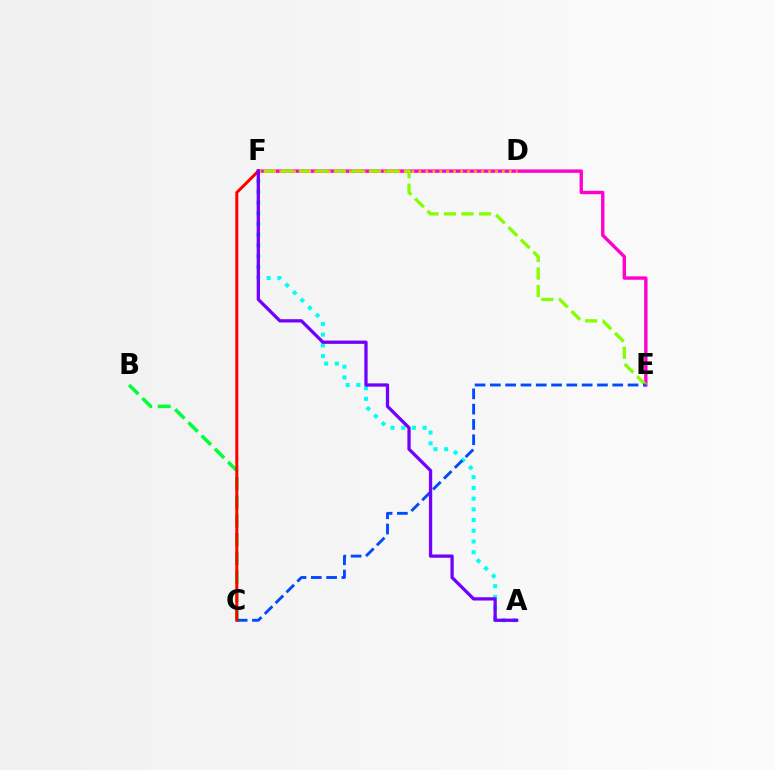{('E', 'F'): [{'color': '#ff00cf', 'line_style': 'solid', 'thickness': 2.44}, {'color': '#84ff00', 'line_style': 'dashed', 'thickness': 2.38}], ('A', 'F'): [{'color': '#00fff6', 'line_style': 'dotted', 'thickness': 2.91}, {'color': '#7200ff', 'line_style': 'solid', 'thickness': 2.36}], ('B', 'C'): [{'color': '#00ff39', 'line_style': 'dashed', 'thickness': 2.54}], ('C', 'E'): [{'color': '#004bff', 'line_style': 'dashed', 'thickness': 2.08}], ('C', 'F'): [{'color': '#ff0000', 'line_style': 'solid', 'thickness': 2.17}], ('D', 'F'): [{'color': '#ffbd00', 'line_style': 'dotted', 'thickness': 1.89}]}